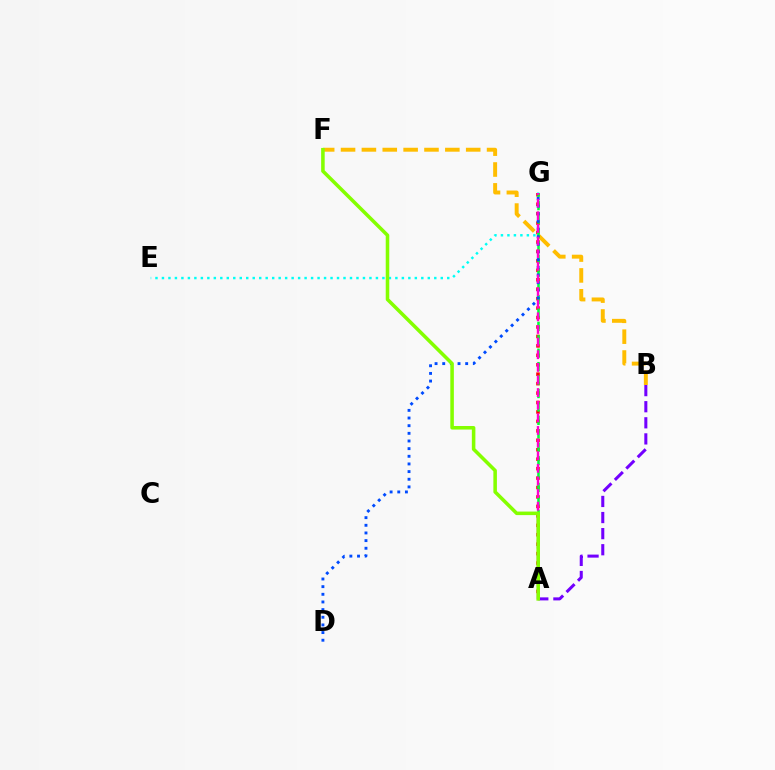{('A', 'G'): [{'color': '#ff0000', 'line_style': 'dotted', 'thickness': 2.57}, {'color': '#00ff39', 'line_style': 'dashed', 'thickness': 1.82}, {'color': '#ff00cf', 'line_style': 'dashed', 'thickness': 1.72}], ('B', 'F'): [{'color': '#ffbd00', 'line_style': 'dashed', 'thickness': 2.83}], ('E', 'G'): [{'color': '#00fff6', 'line_style': 'dotted', 'thickness': 1.76}], ('D', 'G'): [{'color': '#004bff', 'line_style': 'dotted', 'thickness': 2.08}], ('A', 'B'): [{'color': '#7200ff', 'line_style': 'dashed', 'thickness': 2.19}], ('A', 'F'): [{'color': '#84ff00', 'line_style': 'solid', 'thickness': 2.55}]}